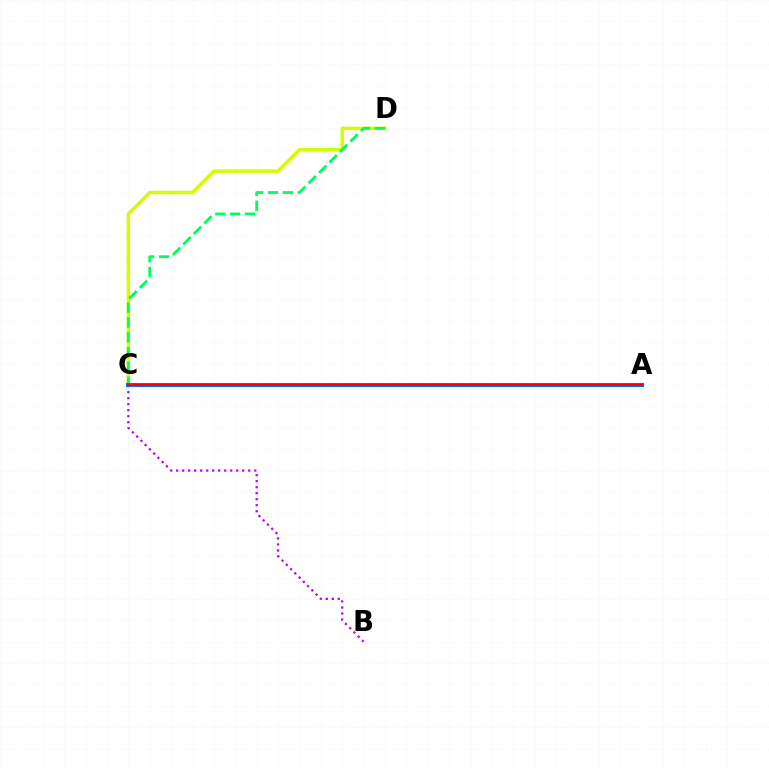{('C', 'D'): [{'color': '#d1ff00', 'line_style': 'solid', 'thickness': 2.49}, {'color': '#00ff5c', 'line_style': 'dashed', 'thickness': 2.01}], ('B', 'C'): [{'color': '#b900ff', 'line_style': 'dotted', 'thickness': 1.63}], ('A', 'C'): [{'color': '#0074ff', 'line_style': 'solid', 'thickness': 2.92}, {'color': '#ff0000', 'line_style': 'solid', 'thickness': 1.53}]}